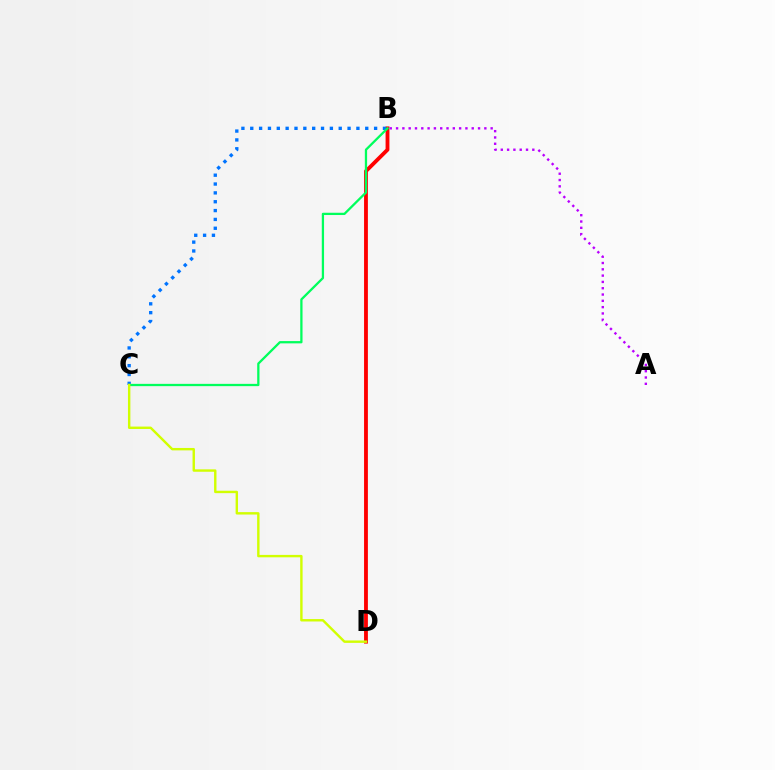{('B', 'D'): [{'color': '#ff0000', 'line_style': 'solid', 'thickness': 2.75}], ('B', 'C'): [{'color': '#0074ff', 'line_style': 'dotted', 'thickness': 2.4}, {'color': '#00ff5c', 'line_style': 'solid', 'thickness': 1.64}], ('A', 'B'): [{'color': '#b900ff', 'line_style': 'dotted', 'thickness': 1.71}], ('C', 'D'): [{'color': '#d1ff00', 'line_style': 'solid', 'thickness': 1.73}]}